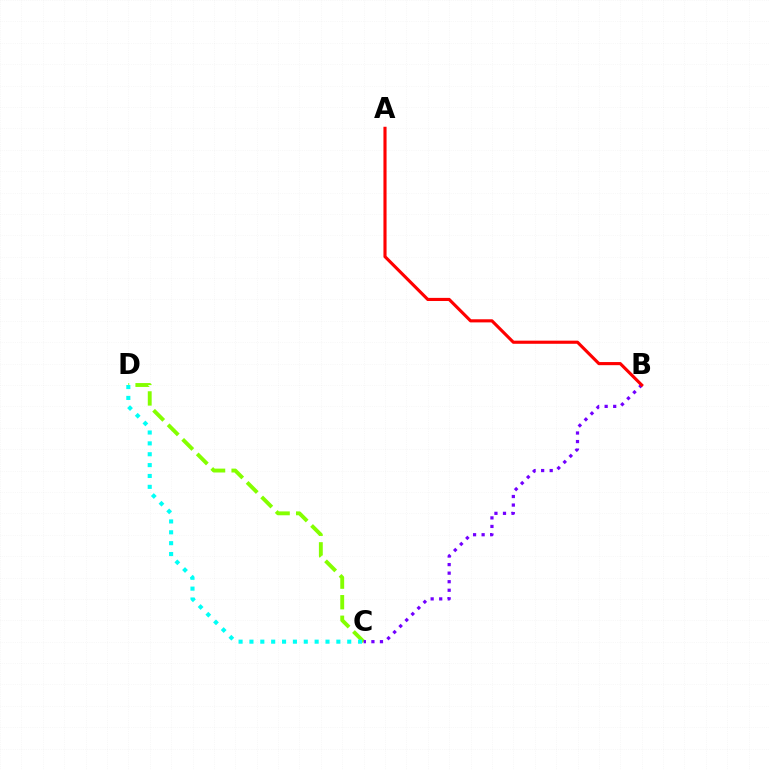{('C', 'D'): [{'color': '#84ff00', 'line_style': 'dashed', 'thickness': 2.79}, {'color': '#00fff6', 'line_style': 'dotted', 'thickness': 2.95}], ('B', 'C'): [{'color': '#7200ff', 'line_style': 'dotted', 'thickness': 2.32}], ('A', 'B'): [{'color': '#ff0000', 'line_style': 'solid', 'thickness': 2.25}]}